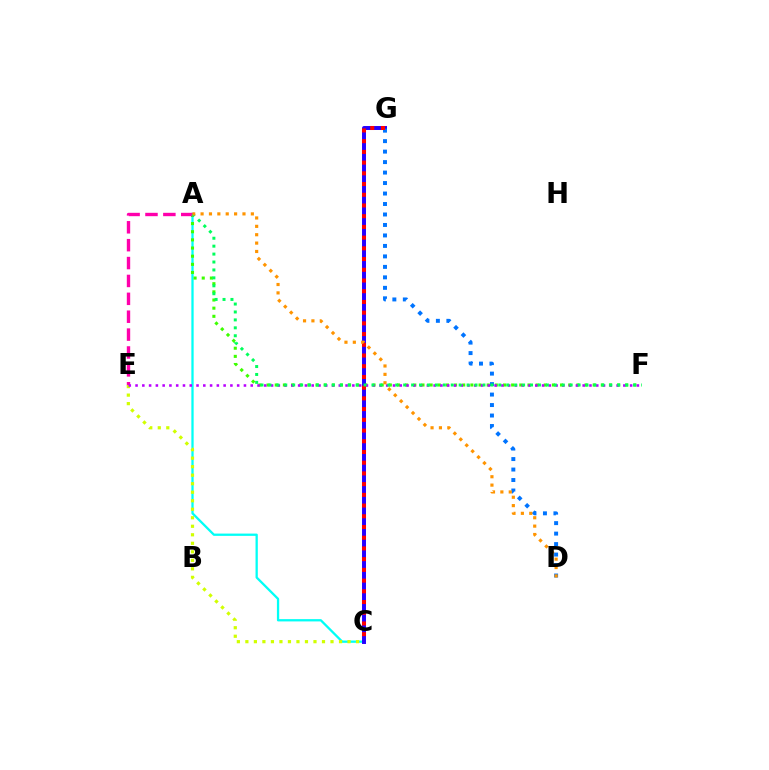{('A', 'C'): [{'color': '#00fff6', 'line_style': 'solid', 'thickness': 1.65}], ('A', 'F'): [{'color': '#3dff00', 'line_style': 'dotted', 'thickness': 2.21}, {'color': '#00ff5c', 'line_style': 'dotted', 'thickness': 2.15}], ('C', 'G'): [{'color': '#2500ff', 'line_style': 'solid', 'thickness': 2.84}, {'color': '#ff0000', 'line_style': 'dotted', 'thickness': 2.91}], ('D', 'G'): [{'color': '#0074ff', 'line_style': 'dotted', 'thickness': 2.85}], ('A', 'E'): [{'color': '#ff00ac', 'line_style': 'dashed', 'thickness': 2.43}], ('C', 'E'): [{'color': '#d1ff00', 'line_style': 'dotted', 'thickness': 2.31}], ('E', 'F'): [{'color': '#b900ff', 'line_style': 'dotted', 'thickness': 1.84}], ('A', 'D'): [{'color': '#ff9400', 'line_style': 'dotted', 'thickness': 2.28}]}